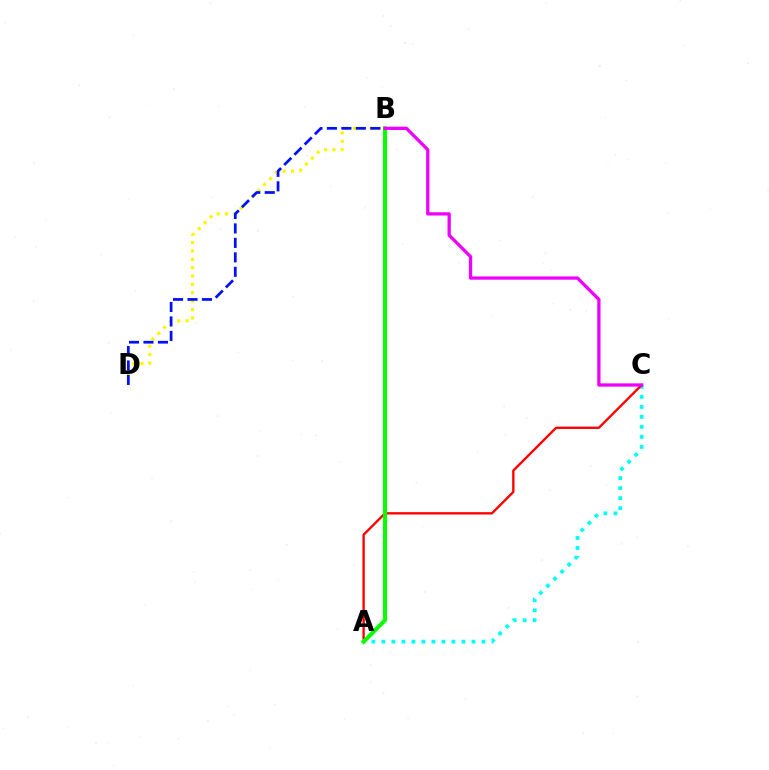{('B', 'D'): [{'color': '#fcf500', 'line_style': 'dotted', 'thickness': 2.27}, {'color': '#0010ff', 'line_style': 'dashed', 'thickness': 1.97}], ('A', 'C'): [{'color': '#00fff6', 'line_style': 'dotted', 'thickness': 2.72}, {'color': '#ff0000', 'line_style': 'solid', 'thickness': 1.69}], ('A', 'B'): [{'color': '#08ff00', 'line_style': 'solid', 'thickness': 2.95}], ('B', 'C'): [{'color': '#ee00ff', 'line_style': 'solid', 'thickness': 2.36}]}